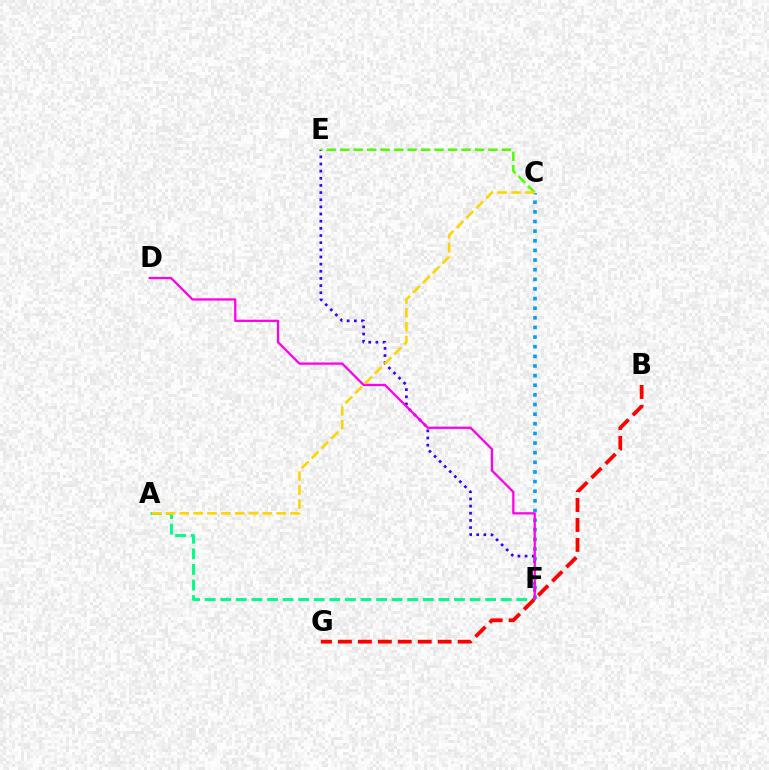{('E', 'F'): [{'color': '#3700ff', 'line_style': 'dotted', 'thickness': 1.94}], ('C', 'E'): [{'color': '#4fff00', 'line_style': 'dashed', 'thickness': 1.83}], ('A', 'F'): [{'color': '#00ff86', 'line_style': 'dashed', 'thickness': 2.12}], ('C', 'F'): [{'color': '#009eff', 'line_style': 'dotted', 'thickness': 2.62}], ('D', 'F'): [{'color': '#ff00ed', 'line_style': 'solid', 'thickness': 1.64}], ('B', 'G'): [{'color': '#ff0000', 'line_style': 'dashed', 'thickness': 2.71}], ('A', 'C'): [{'color': '#ffd500', 'line_style': 'dashed', 'thickness': 1.88}]}